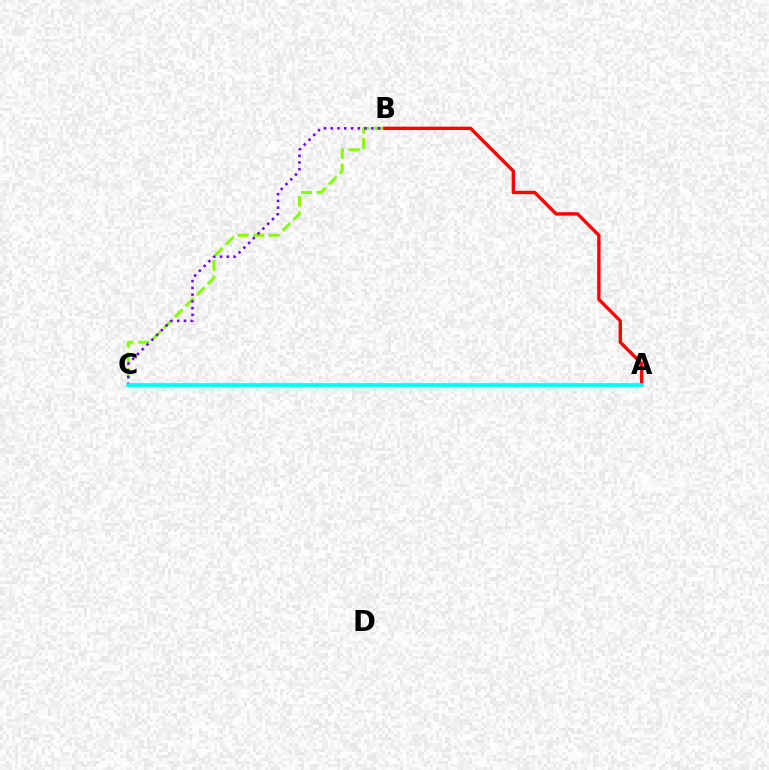{('B', 'C'): [{'color': '#84ff00', 'line_style': 'dashed', 'thickness': 2.12}, {'color': '#7200ff', 'line_style': 'dotted', 'thickness': 1.83}], ('A', 'B'): [{'color': '#ff0000', 'line_style': 'solid', 'thickness': 2.44}], ('A', 'C'): [{'color': '#00fff6', 'line_style': 'solid', 'thickness': 2.67}]}